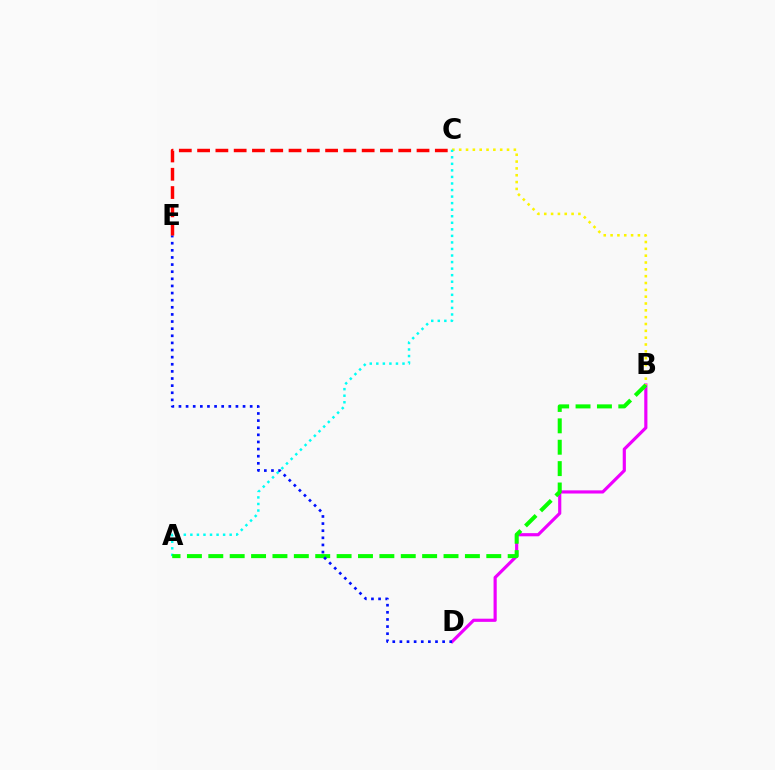{('B', 'D'): [{'color': '#ee00ff', 'line_style': 'solid', 'thickness': 2.28}], ('B', 'C'): [{'color': '#fcf500', 'line_style': 'dotted', 'thickness': 1.86}], ('A', 'C'): [{'color': '#00fff6', 'line_style': 'dotted', 'thickness': 1.78}], ('A', 'B'): [{'color': '#08ff00', 'line_style': 'dashed', 'thickness': 2.9}], ('D', 'E'): [{'color': '#0010ff', 'line_style': 'dotted', 'thickness': 1.93}], ('C', 'E'): [{'color': '#ff0000', 'line_style': 'dashed', 'thickness': 2.48}]}